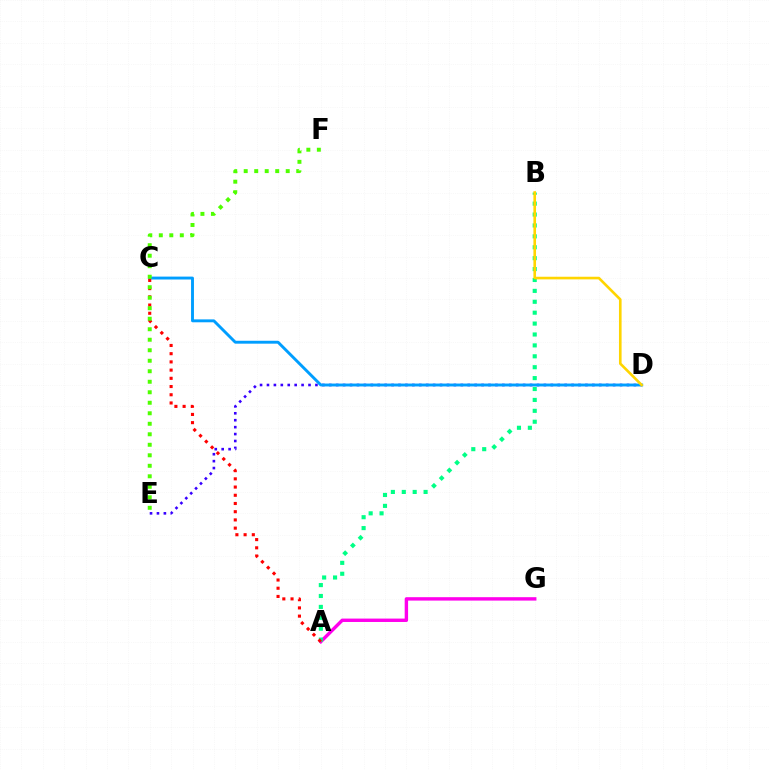{('D', 'E'): [{'color': '#3700ff', 'line_style': 'dotted', 'thickness': 1.88}], ('A', 'G'): [{'color': '#ff00ed', 'line_style': 'solid', 'thickness': 2.45}], ('A', 'B'): [{'color': '#00ff86', 'line_style': 'dotted', 'thickness': 2.96}], ('C', 'D'): [{'color': '#009eff', 'line_style': 'solid', 'thickness': 2.09}], ('A', 'C'): [{'color': '#ff0000', 'line_style': 'dotted', 'thickness': 2.23}], ('B', 'D'): [{'color': '#ffd500', 'line_style': 'solid', 'thickness': 1.89}], ('E', 'F'): [{'color': '#4fff00', 'line_style': 'dotted', 'thickness': 2.85}]}